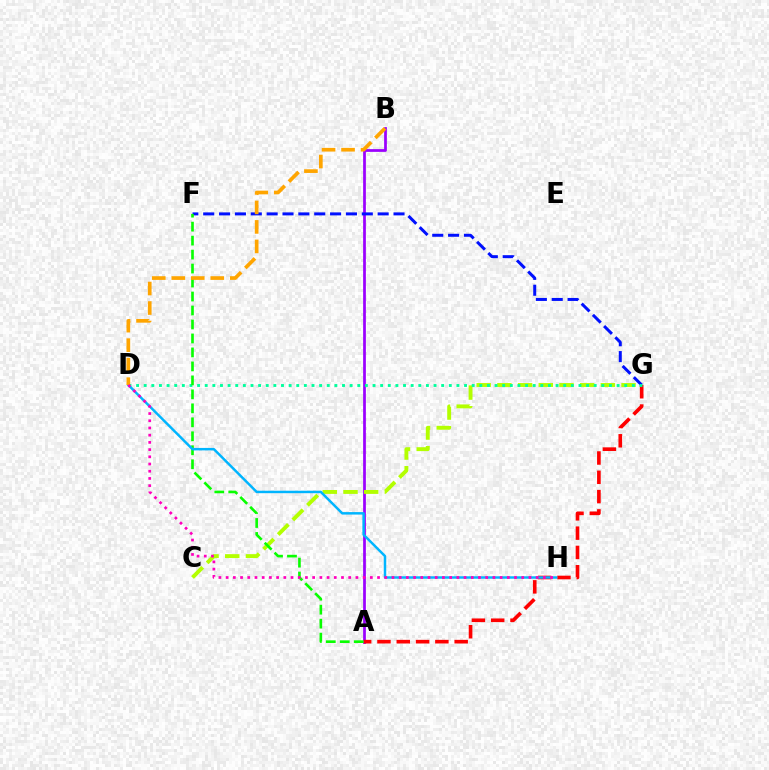{('A', 'B'): [{'color': '#9b00ff', 'line_style': 'solid', 'thickness': 1.97}], ('C', 'G'): [{'color': '#b3ff00', 'line_style': 'dashed', 'thickness': 2.81}], ('A', 'G'): [{'color': '#ff0000', 'line_style': 'dashed', 'thickness': 2.62}], ('F', 'G'): [{'color': '#0010ff', 'line_style': 'dashed', 'thickness': 2.15}], ('D', 'G'): [{'color': '#00ff9d', 'line_style': 'dotted', 'thickness': 2.07}], ('A', 'F'): [{'color': '#08ff00', 'line_style': 'dashed', 'thickness': 1.9}], ('D', 'H'): [{'color': '#00b5ff', 'line_style': 'solid', 'thickness': 1.78}, {'color': '#ff00bd', 'line_style': 'dotted', 'thickness': 1.96}], ('B', 'D'): [{'color': '#ffa500', 'line_style': 'dashed', 'thickness': 2.65}]}